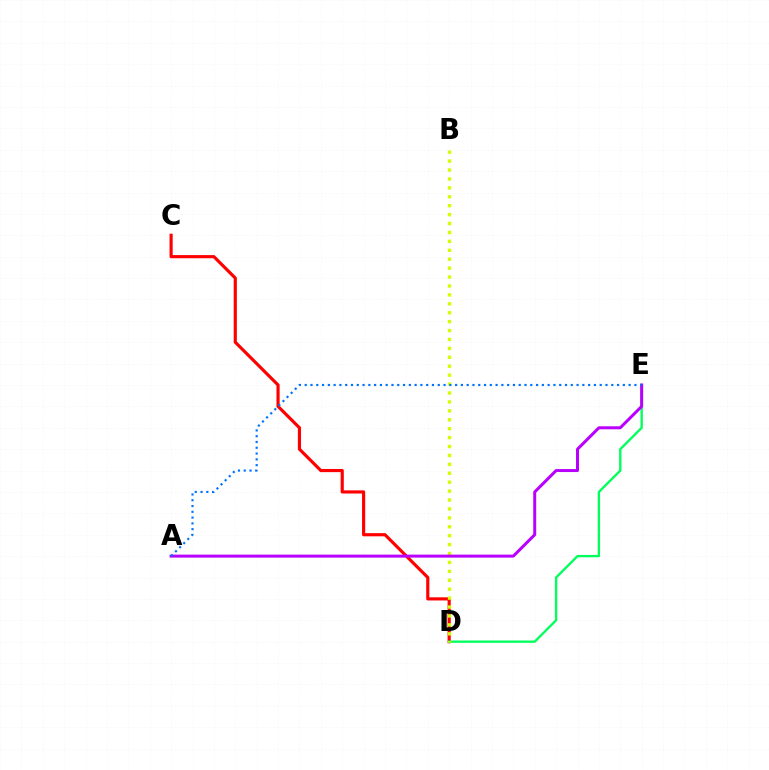{('C', 'D'): [{'color': '#ff0000', 'line_style': 'solid', 'thickness': 2.27}], ('D', 'E'): [{'color': '#00ff5c', 'line_style': 'solid', 'thickness': 1.68}], ('B', 'D'): [{'color': '#d1ff00', 'line_style': 'dotted', 'thickness': 2.42}], ('A', 'E'): [{'color': '#b900ff', 'line_style': 'solid', 'thickness': 2.16}, {'color': '#0074ff', 'line_style': 'dotted', 'thickness': 1.57}]}